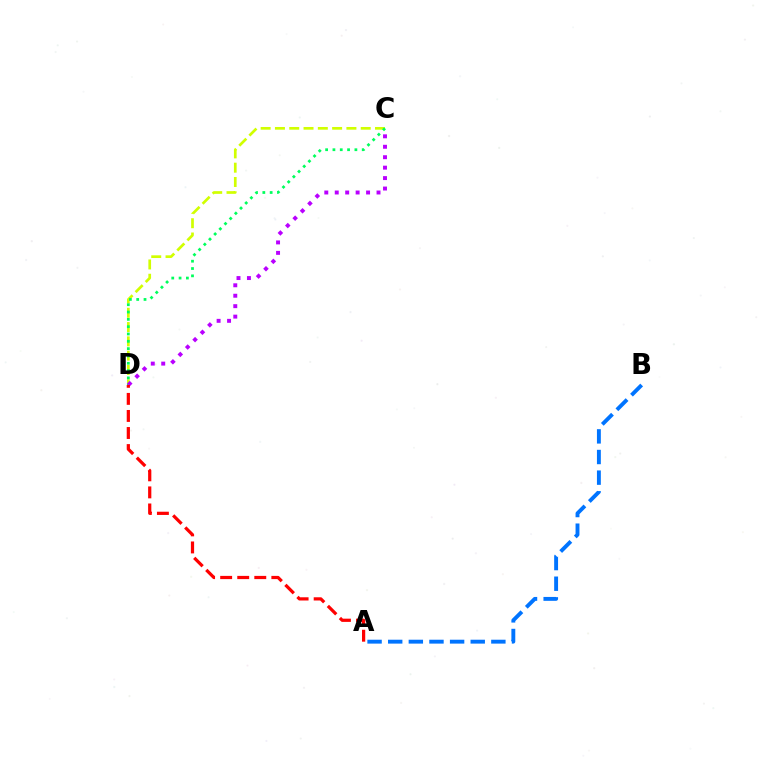{('C', 'D'): [{'color': '#d1ff00', 'line_style': 'dashed', 'thickness': 1.94}, {'color': '#00ff5c', 'line_style': 'dotted', 'thickness': 1.99}, {'color': '#b900ff', 'line_style': 'dotted', 'thickness': 2.84}], ('A', 'D'): [{'color': '#ff0000', 'line_style': 'dashed', 'thickness': 2.32}], ('A', 'B'): [{'color': '#0074ff', 'line_style': 'dashed', 'thickness': 2.8}]}